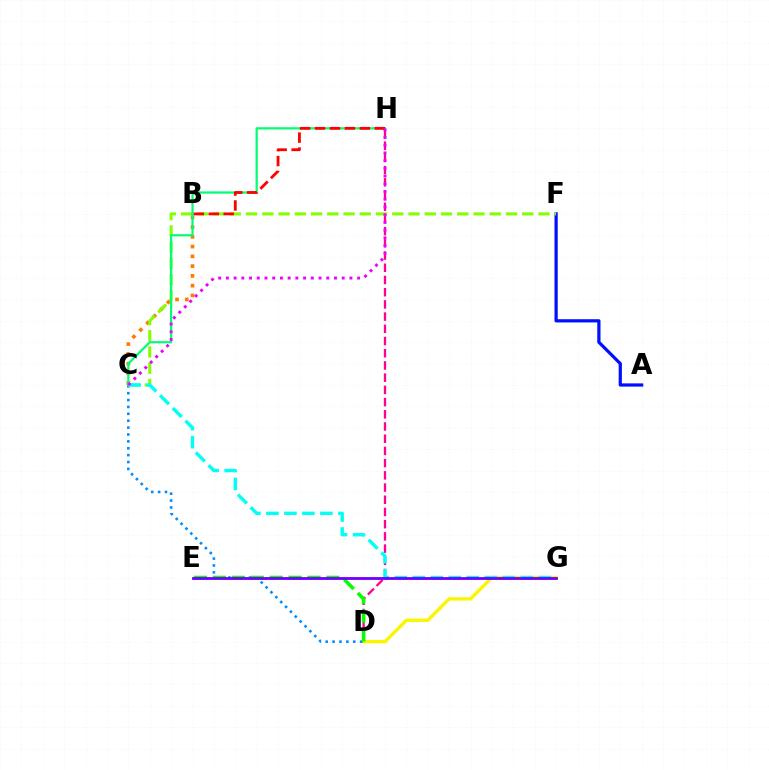{('D', 'H'): [{'color': '#ff0094', 'line_style': 'dashed', 'thickness': 1.66}], ('A', 'F'): [{'color': '#0010ff', 'line_style': 'solid', 'thickness': 2.32}], ('D', 'G'): [{'color': '#fcf500', 'line_style': 'solid', 'thickness': 2.43}], ('B', 'C'): [{'color': '#ff7c00', 'line_style': 'dotted', 'thickness': 2.65}], ('C', 'D'): [{'color': '#008cff', 'line_style': 'dotted', 'thickness': 1.87}], ('C', 'F'): [{'color': '#84ff00', 'line_style': 'dashed', 'thickness': 2.21}], ('C', 'H'): [{'color': '#00ff74', 'line_style': 'solid', 'thickness': 1.6}, {'color': '#ee00ff', 'line_style': 'dotted', 'thickness': 2.1}], ('B', 'H'): [{'color': '#ff0000', 'line_style': 'dashed', 'thickness': 2.03}], ('C', 'G'): [{'color': '#00fff6', 'line_style': 'dashed', 'thickness': 2.45}], ('D', 'E'): [{'color': '#08ff00', 'line_style': 'dashed', 'thickness': 2.57}], ('E', 'G'): [{'color': '#7200ff', 'line_style': 'solid', 'thickness': 2.04}]}